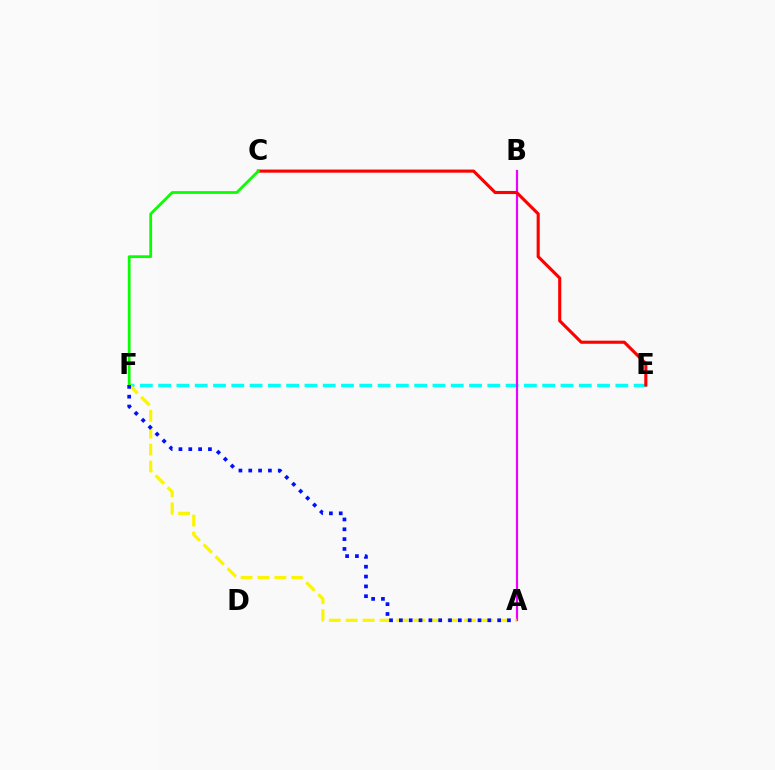{('E', 'F'): [{'color': '#00fff6', 'line_style': 'dashed', 'thickness': 2.48}], ('A', 'B'): [{'color': '#ee00ff', 'line_style': 'solid', 'thickness': 1.57}], ('A', 'F'): [{'color': '#fcf500', 'line_style': 'dashed', 'thickness': 2.3}, {'color': '#0010ff', 'line_style': 'dotted', 'thickness': 2.67}], ('C', 'E'): [{'color': '#ff0000', 'line_style': 'solid', 'thickness': 2.24}], ('C', 'F'): [{'color': '#08ff00', 'line_style': 'solid', 'thickness': 1.99}]}